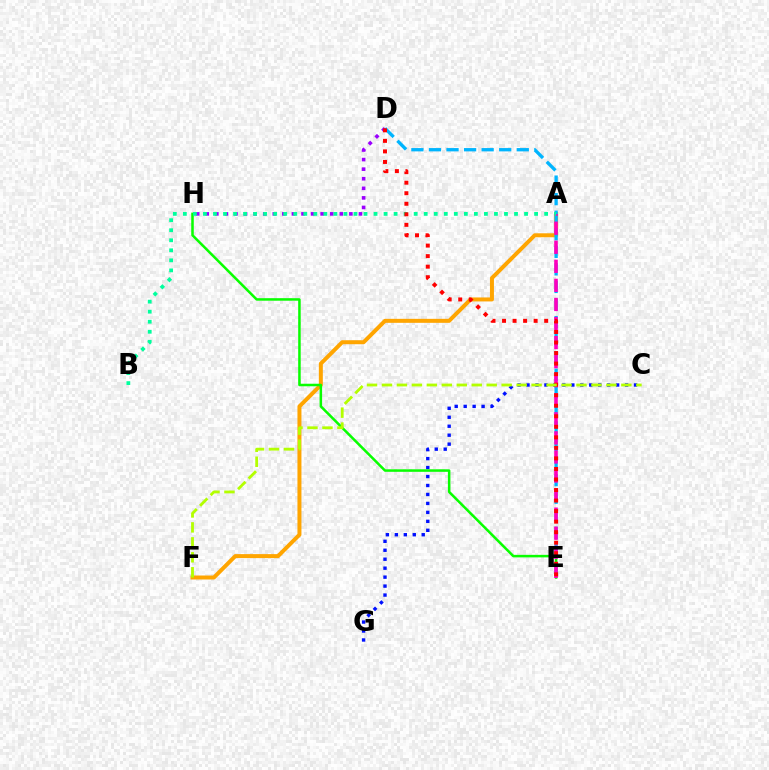{('D', 'H'): [{'color': '#9b00ff', 'line_style': 'dotted', 'thickness': 2.6}], ('A', 'F'): [{'color': '#ffa500', 'line_style': 'solid', 'thickness': 2.87}], ('C', 'G'): [{'color': '#0010ff', 'line_style': 'dotted', 'thickness': 2.43}], ('D', 'E'): [{'color': '#00b5ff', 'line_style': 'dashed', 'thickness': 2.39}, {'color': '#ff0000', 'line_style': 'dotted', 'thickness': 2.86}], ('E', 'H'): [{'color': '#08ff00', 'line_style': 'solid', 'thickness': 1.82}], ('A', 'E'): [{'color': '#ff00bd', 'line_style': 'dashed', 'thickness': 2.59}], ('A', 'B'): [{'color': '#00ff9d', 'line_style': 'dotted', 'thickness': 2.73}], ('C', 'F'): [{'color': '#b3ff00', 'line_style': 'dashed', 'thickness': 2.03}]}